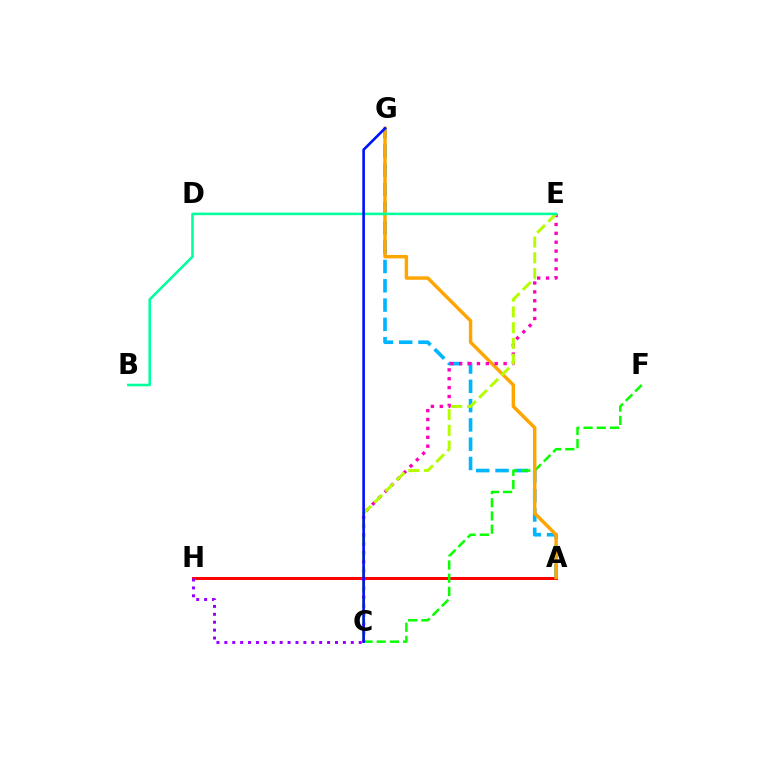{('A', 'H'): [{'color': '#ff0000', 'line_style': 'solid', 'thickness': 2.15}], ('A', 'G'): [{'color': '#00b5ff', 'line_style': 'dashed', 'thickness': 2.62}, {'color': '#ffa500', 'line_style': 'solid', 'thickness': 2.48}], ('C', 'F'): [{'color': '#08ff00', 'line_style': 'dashed', 'thickness': 1.79}], ('C', 'H'): [{'color': '#9b00ff', 'line_style': 'dotted', 'thickness': 2.15}], ('C', 'E'): [{'color': '#ff00bd', 'line_style': 'dotted', 'thickness': 2.41}, {'color': '#b3ff00', 'line_style': 'dashed', 'thickness': 2.14}], ('B', 'E'): [{'color': '#00ff9d', 'line_style': 'solid', 'thickness': 1.84}], ('C', 'G'): [{'color': '#0010ff', 'line_style': 'solid', 'thickness': 1.89}]}